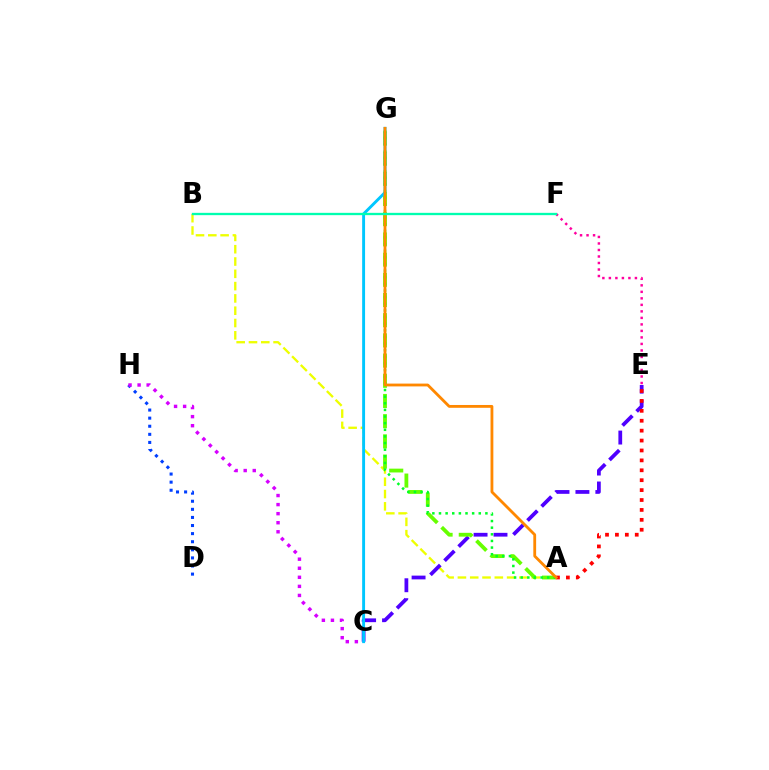{('A', 'B'): [{'color': '#eeff00', 'line_style': 'dashed', 'thickness': 1.67}], ('C', 'E'): [{'color': '#4f00ff', 'line_style': 'dashed', 'thickness': 2.71}], ('D', 'H'): [{'color': '#003fff', 'line_style': 'dotted', 'thickness': 2.2}], ('A', 'G'): [{'color': '#66ff00', 'line_style': 'dashed', 'thickness': 2.74}, {'color': '#00ff27', 'line_style': 'dotted', 'thickness': 1.8}, {'color': '#ff8800', 'line_style': 'solid', 'thickness': 2.03}], ('C', 'G'): [{'color': '#00c7ff', 'line_style': 'solid', 'thickness': 2.09}], ('C', 'H'): [{'color': '#d600ff', 'line_style': 'dotted', 'thickness': 2.46}], ('A', 'E'): [{'color': '#ff0000', 'line_style': 'dotted', 'thickness': 2.69}], ('E', 'F'): [{'color': '#ff00a0', 'line_style': 'dotted', 'thickness': 1.77}], ('B', 'F'): [{'color': '#00ffaf', 'line_style': 'solid', 'thickness': 1.67}]}